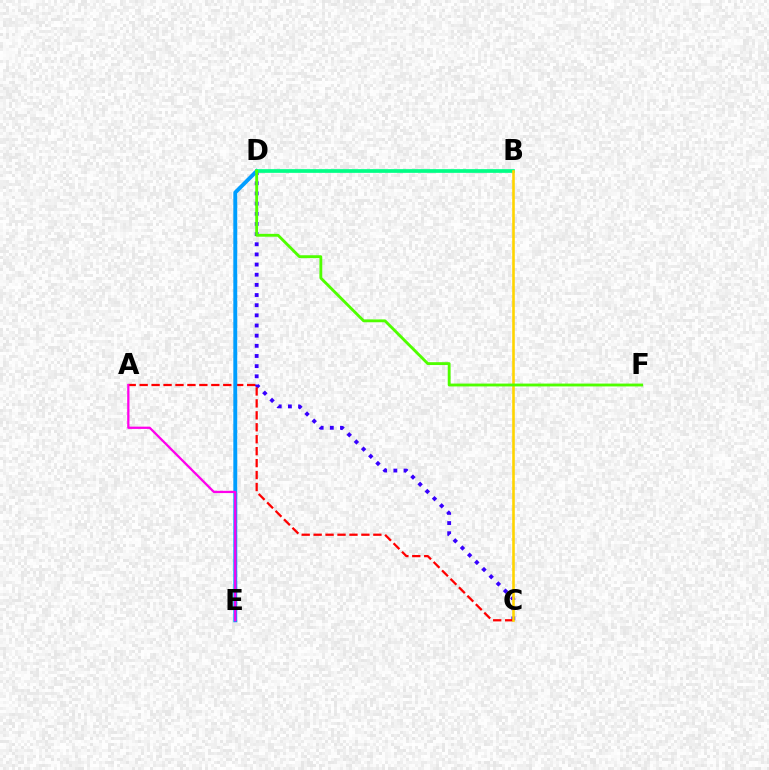{('C', 'D'): [{'color': '#3700ff', 'line_style': 'dotted', 'thickness': 2.76}], ('A', 'C'): [{'color': '#ff0000', 'line_style': 'dashed', 'thickness': 1.62}], ('D', 'E'): [{'color': '#009eff', 'line_style': 'solid', 'thickness': 2.81}], ('B', 'D'): [{'color': '#00ff86', 'line_style': 'solid', 'thickness': 2.66}], ('A', 'E'): [{'color': '#ff00ed', 'line_style': 'solid', 'thickness': 1.63}], ('B', 'C'): [{'color': '#ffd500', 'line_style': 'solid', 'thickness': 1.87}], ('D', 'F'): [{'color': '#4fff00', 'line_style': 'solid', 'thickness': 2.05}]}